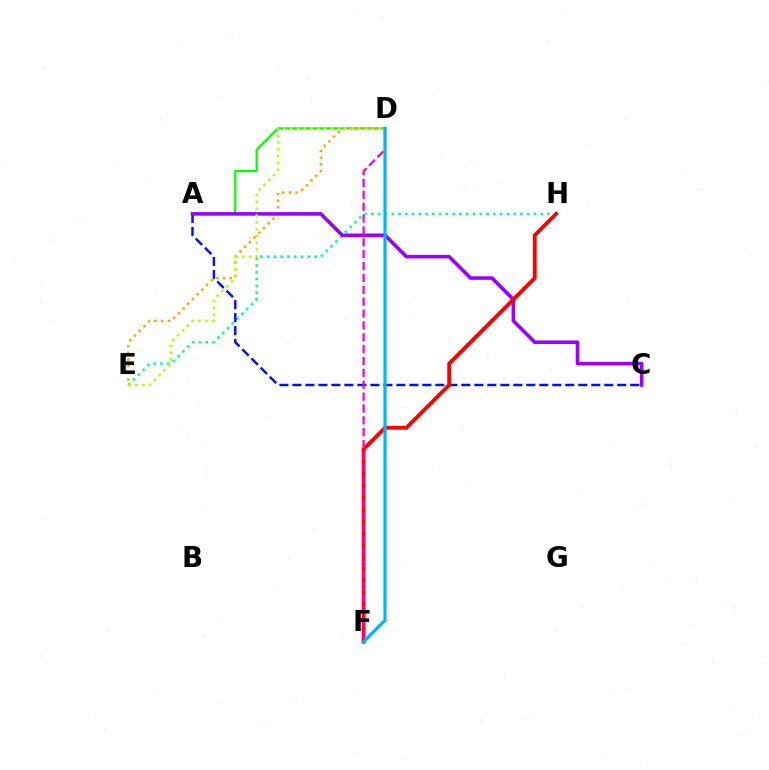{('E', 'H'): [{'color': '#00ff9d', 'line_style': 'dotted', 'thickness': 1.84}], ('A', 'C'): [{'color': '#0010ff', 'line_style': 'dashed', 'thickness': 1.77}, {'color': '#9b00ff', 'line_style': 'solid', 'thickness': 2.58}], ('A', 'D'): [{'color': '#08ff00', 'line_style': 'solid', 'thickness': 1.62}], ('D', 'E'): [{'color': '#ffa500', 'line_style': 'dotted', 'thickness': 1.81}, {'color': '#b3ff00', 'line_style': 'dotted', 'thickness': 1.85}], ('F', 'H'): [{'color': '#ff0000', 'line_style': 'solid', 'thickness': 2.77}], ('D', 'F'): [{'color': '#ff00bd', 'line_style': 'dashed', 'thickness': 1.61}, {'color': '#00b5ff', 'line_style': 'solid', 'thickness': 2.3}]}